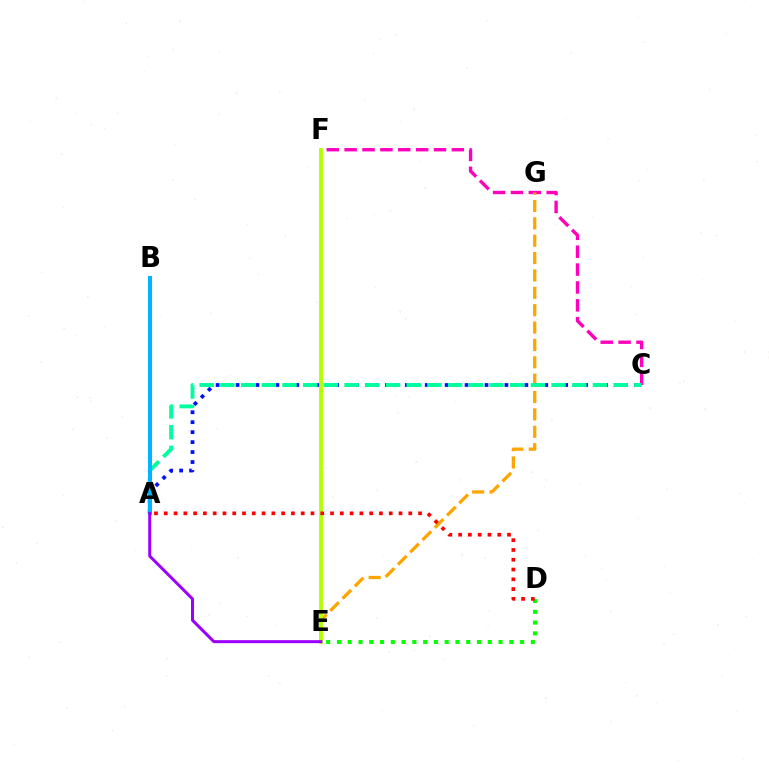{('C', 'F'): [{'color': '#ff00bd', 'line_style': 'dashed', 'thickness': 2.43}], ('E', 'G'): [{'color': '#ffa500', 'line_style': 'dashed', 'thickness': 2.36}], ('E', 'F'): [{'color': '#b3ff00', 'line_style': 'solid', 'thickness': 2.76}], ('A', 'C'): [{'color': '#0010ff', 'line_style': 'dotted', 'thickness': 2.71}, {'color': '#00ff9d', 'line_style': 'dashed', 'thickness': 2.81}], ('D', 'E'): [{'color': '#08ff00', 'line_style': 'dotted', 'thickness': 2.93}], ('A', 'B'): [{'color': '#00b5ff', 'line_style': 'solid', 'thickness': 2.89}], ('A', 'D'): [{'color': '#ff0000', 'line_style': 'dotted', 'thickness': 2.66}], ('A', 'E'): [{'color': '#9b00ff', 'line_style': 'solid', 'thickness': 2.16}]}